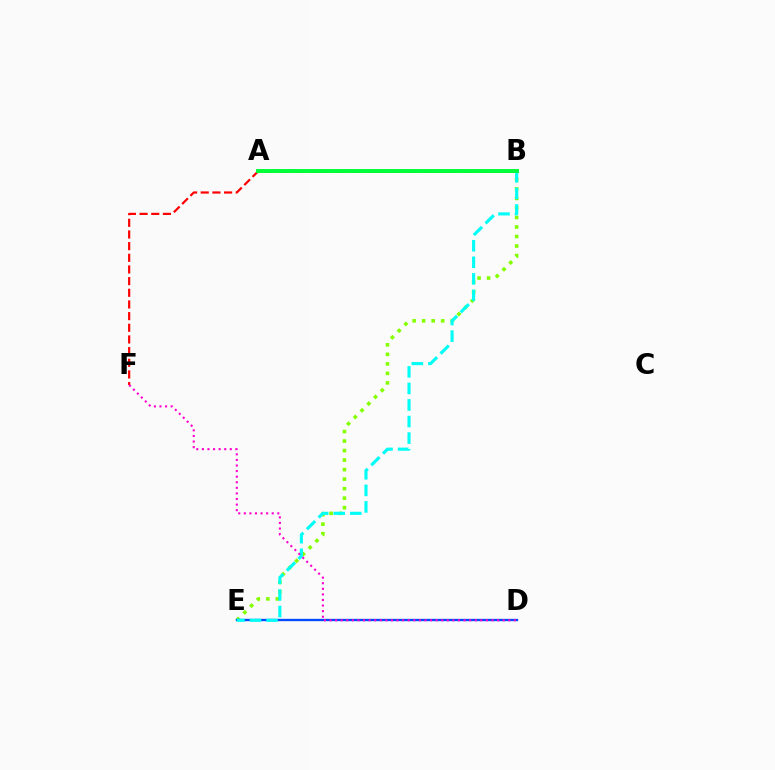{('B', 'E'): [{'color': '#84ff00', 'line_style': 'dotted', 'thickness': 2.58}, {'color': '#00fff6', 'line_style': 'dashed', 'thickness': 2.25}], ('D', 'E'): [{'color': '#004bff', 'line_style': 'solid', 'thickness': 1.68}], ('A', 'F'): [{'color': '#ff0000', 'line_style': 'dashed', 'thickness': 1.58}], ('A', 'B'): [{'color': '#7200ff', 'line_style': 'solid', 'thickness': 2.07}, {'color': '#ffbd00', 'line_style': 'dashed', 'thickness': 1.92}, {'color': '#00ff39', 'line_style': 'solid', 'thickness': 2.84}], ('D', 'F'): [{'color': '#ff00cf', 'line_style': 'dotted', 'thickness': 1.52}]}